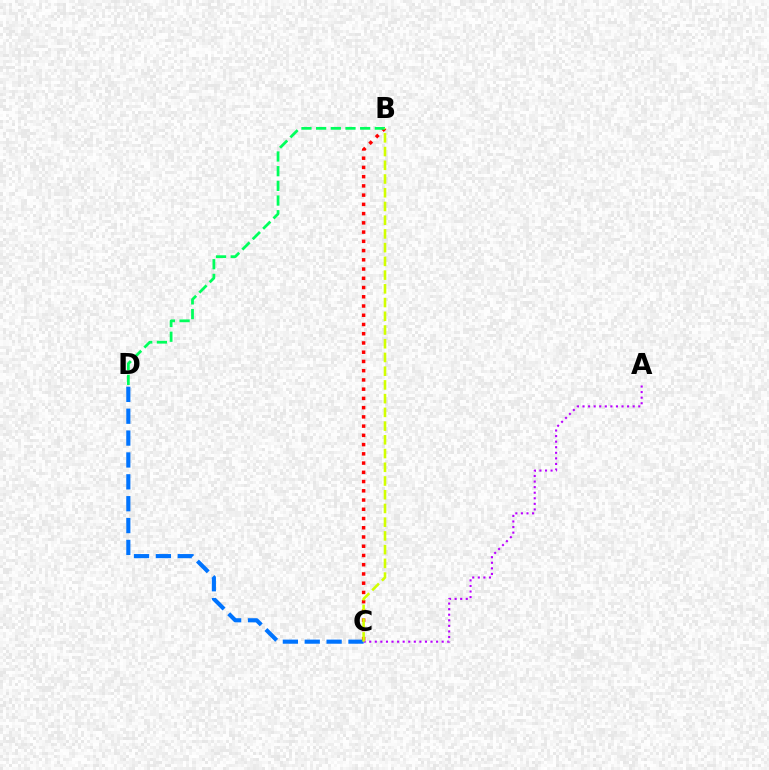{('A', 'C'): [{'color': '#b900ff', 'line_style': 'dotted', 'thickness': 1.51}], ('C', 'D'): [{'color': '#0074ff', 'line_style': 'dashed', 'thickness': 2.97}], ('B', 'C'): [{'color': '#ff0000', 'line_style': 'dotted', 'thickness': 2.51}, {'color': '#d1ff00', 'line_style': 'dashed', 'thickness': 1.86}], ('B', 'D'): [{'color': '#00ff5c', 'line_style': 'dashed', 'thickness': 1.99}]}